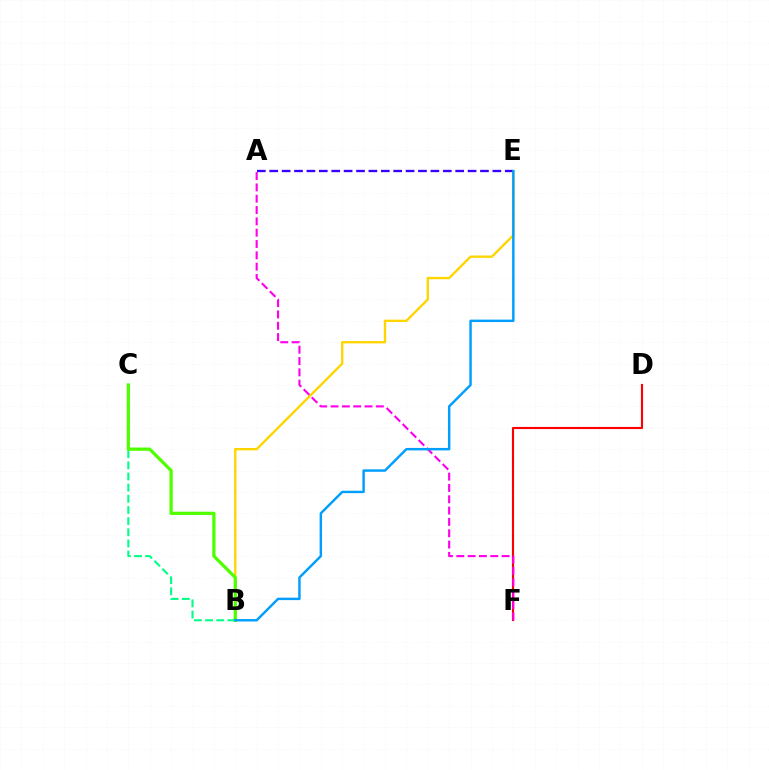{('D', 'F'): [{'color': '#ff0000', 'line_style': 'solid', 'thickness': 1.54}], ('B', 'E'): [{'color': '#ffd500', 'line_style': 'solid', 'thickness': 1.7}, {'color': '#009eff', 'line_style': 'solid', 'thickness': 1.76}], ('B', 'C'): [{'color': '#00ff86', 'line_style': 'dashed', 'thickness': 1.52}, {'color': '#4fff00', 'line_style': 'solid', 'thickness': 2.34}], ('A', 'E'): [{'color': '#3700ff', 'line_style': 'dashed', 'thickness': 1.68}], ('A', 'F'): [{'color': '#ff00ed', 'line_style': 'dashed', 'thickness': 1.54}]}